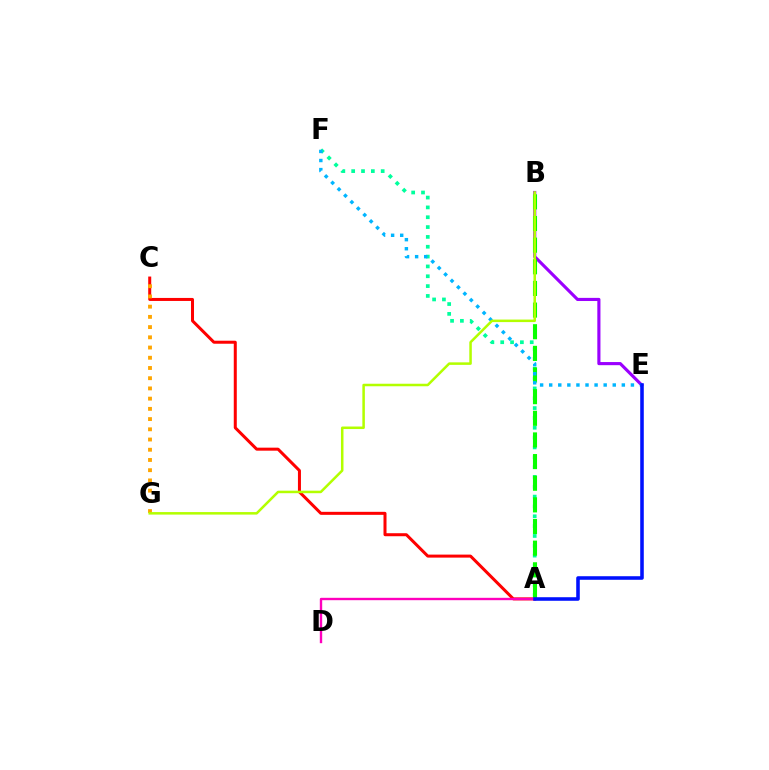{('A', 'F'): [{'color': '#00ff9d', 'line_style': 'dotted', 'thickness': 2.67}], ('B', 'E'): [{'color': '#9b00ff', 'line_style': 'solid', 'thickness': 2.26}], ('A', 'C'): [{'color': '#ff0000', 'line_style': 'solid', 'thickness': 2.17}], ('A', 'B'): [{'color': '#08ff00', 'line_style': 'dashed', 'thickness': 2.94}], ('A', 'D'): [{'color': '#ff00bd', 'line_style': 'solid', 'thickness': 1.71}], ('C', 'G'): [{'color': '#ffa500', 'line_style': 'dotted', 'thickness': 2.78}], ('E', 'F'): [{'color': '#00b5ff', 'line_style': 'dotted', 'thickness': 2.47}], ('A', 'E'): [{'color': '#0010ff', 'line_style': 'solid', 'thickness': 2.57}], ('B', 'G'): [{'color': '#b3ff00', 'line_style': 'solid', 'thickness': 1.81}]}